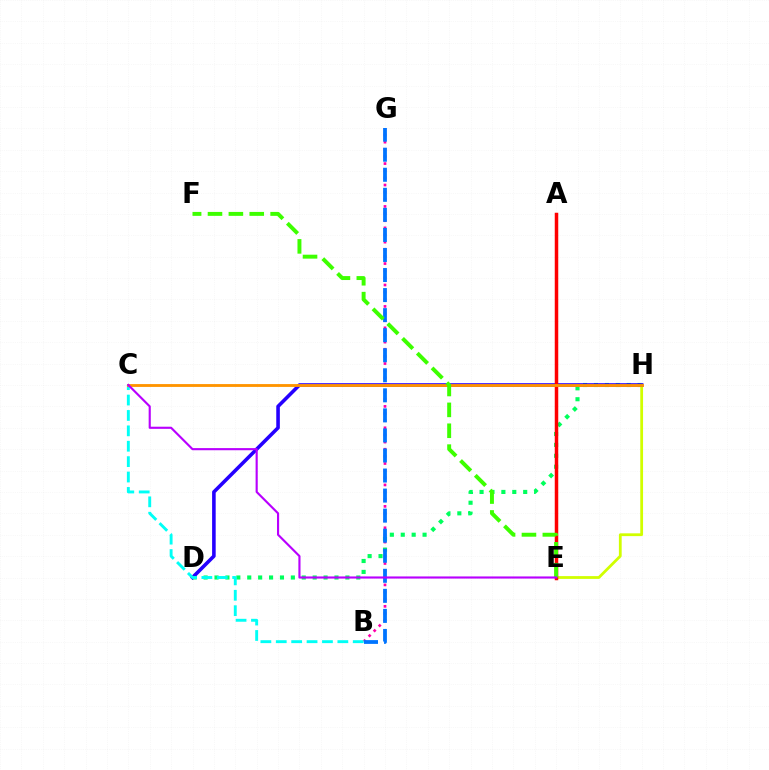{('B', 'G'): [{'color': '#ff00ac', 'line_style': 'dotted', 'thickness': 1.94}, {'color': '#0074ff', 'line_style': 'dashed', 'thickness': 2.72}], ('D', 'H'): [{'color': '#00ff5c', 'line_style': 'dotted', 'thickness': 2.96}, {'color': '#2500ff', 'line_style': 'solid', 'thickness': 2.58}], ('E', 'H'): [{'color': '#d1ff00', 'line_style': 'solid', 'thickness': 2.01}], ('B', 'C'): [{'color': '#00fff6', 'line_style': 'dashed', 'thickness': 2.09}], ('A', 'E'): [{'color': '#ff0000', 'line_style': 'solid', 'thickness': 2.51}], ('C', 'H'): [{'color': '#ff9400', 'line_style': 'solid', 'thickness': 2.05}], ('E', 'F'): [{'color': '#3dff00', 'line_style': 'dashed', 'thickness': 2.84}], ('C', 'E'): [{'color': '#b900ff', 'line_style': 'solid', 'thickness': 1.54}]}